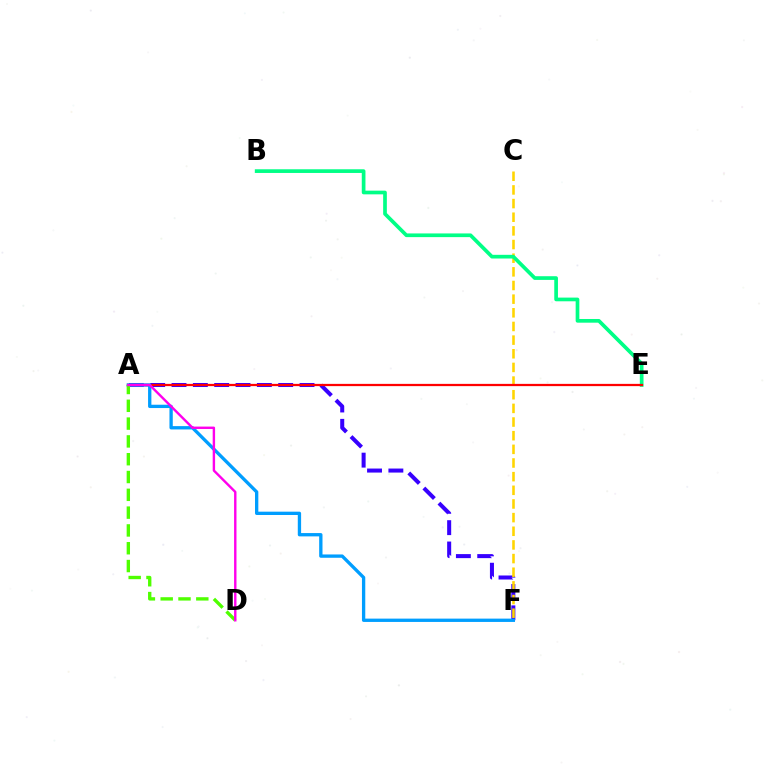{('A', 'F'): [{'color': '#3700ff', 'line_style': 'dashed', 'thickness': 2.9}, {'color': '#009eff', 'line_style': 'solid', 'thickness': 2.39}], ('C', 'F'): [{'color': '#ffd500', 'line_style': 'dashed', 'thickness': 1.85}], ('B', 'E'): [{'color': '#00ff86', 'line_style': 'solid', 'thickness': 2.66}], ('A', 'E'): [{'color': '#ff0000', 'line_style': 'solid', 'thickness': 1.62}], ('A', 'D'): [{'color': '#4fff00', 'line_style': 'dashed', 'thickness': 2.42}, {'color': '#ff00ed', 'line_style': 'solid', 'thickness': 1.73}]}